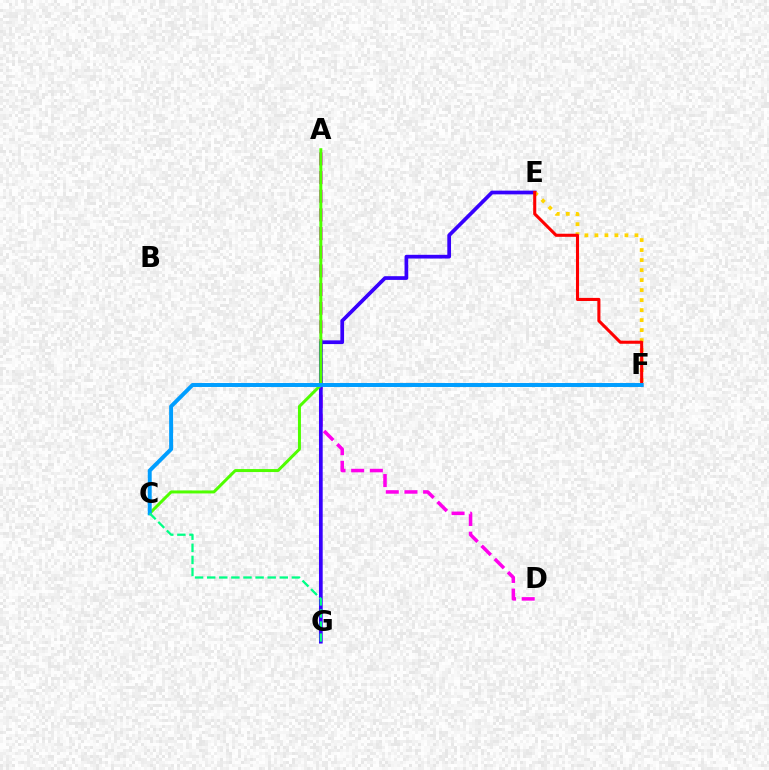{('A', 'D'): [{'color': '#ff00ed', 'line_style': 'dashed', 'thickness': 2.54}], ('E', 'G'): [{'color': '#3700ff', 'line_style': 'solid', 'thickness': 2.68}], ('E', 'F'): [{'color': '#ffd500', 'line_style': 'dotted', 'thickness': 2.72}, {'color': '#ff0000', 'line_style': 'solid', 'thickness': 2.22}], ('A', 'C'): [{'color': '#4fff00', 'line_style': 'solid', 'thickness': 2.15}], ('C', 'F'): [{'color': '#009eff', 'line_style': 'solid', 'thickness': 2.85}], ('C', 'G'): [{'color': '#00ff86', 'line_style': 'dashed', 'thickness': 1.64}]}